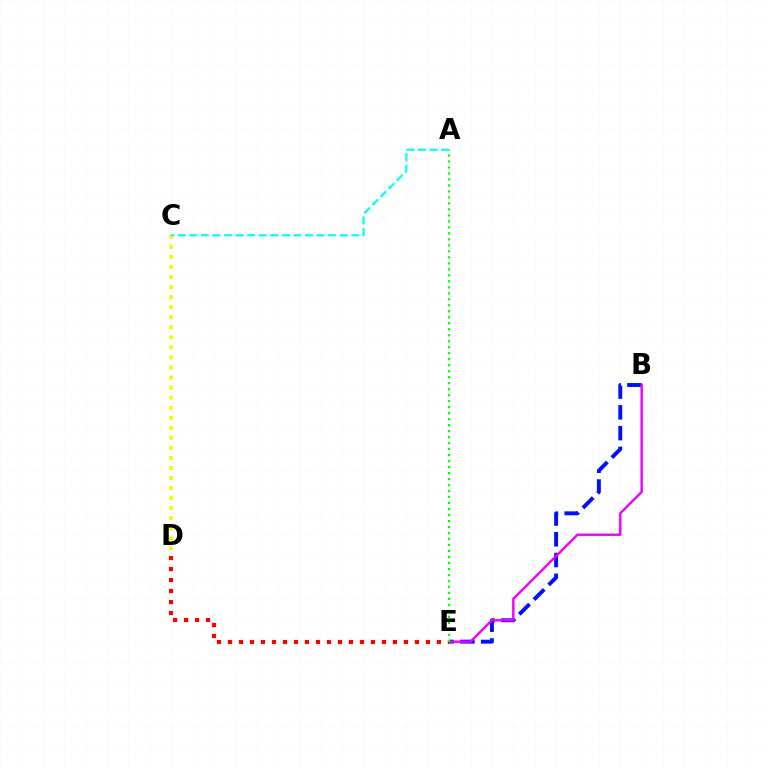{('B', 'E'): [{'color': '#0010ff', 'line_style': 'dashed', 'thickness': 2.82}, {'color': '#ee00ff', 'line_style': 'solid', 'thickness': 1.74}], ('C', 'D'): [{'color': '#fcf500', 'line_style': 'dotted', 'thickness': 2.73}], ('D', 'E'): [{'color': '#ff0000', 'line_style': 'dotted', 'thickness': 2.99}], ('A', 'E'): [{'color': '#08ff00', 'line_style': 'dotted', 'thickness': 1.63}], ('A', 'C'): [{'color': '#00fff6', 'line_style': 'dashed', 'thickness': 1.57}]}